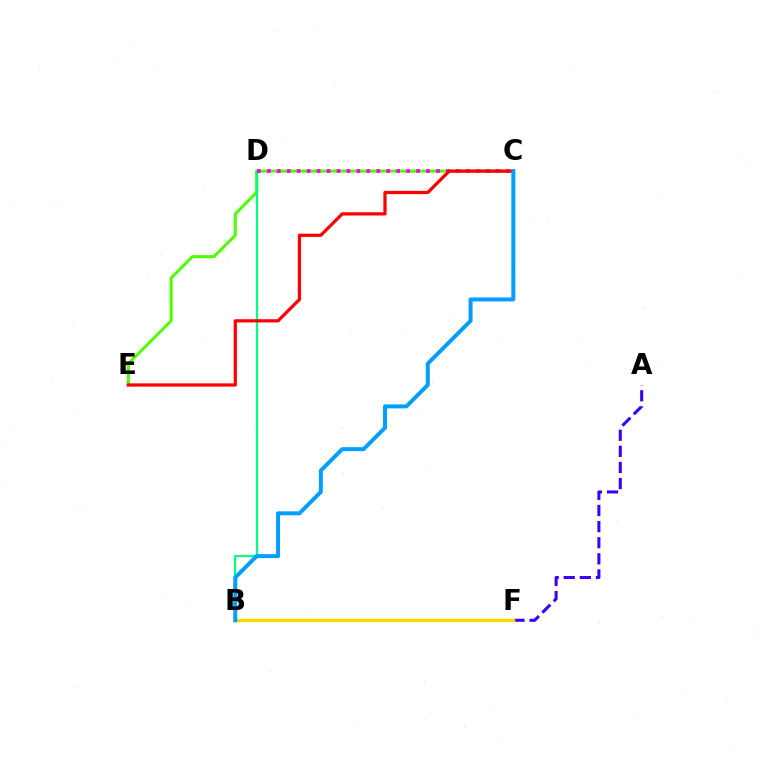{('C', 'E'): [{'color': '#4fff00', 'line_style': 'solid', 'thickness': 2.2}, {'color': '#ff0000', 'line_style': 'solid', 'thickness': 2.33}], ('B', 'D'): [{'color': '#00ff86', 'line_style': 'solid', 'thickness': 1.61}], ('A', 'F'): [{'color': '#3700ff', 'line_style': 'dashed', 'thickness': 2.19}], ('B', 'F'): [{'color': '#ffd500', 'line_style': 'solid', 'thickness': 2.46}], ('C', 'D'): [{'color': '#ff00ed', 'line_style': 'dotted', 'thickness': 2.7}], ('B', 'C'): [{'color': '#009eff', 'line_style': 'solid', 'thickness': 2.86}]}